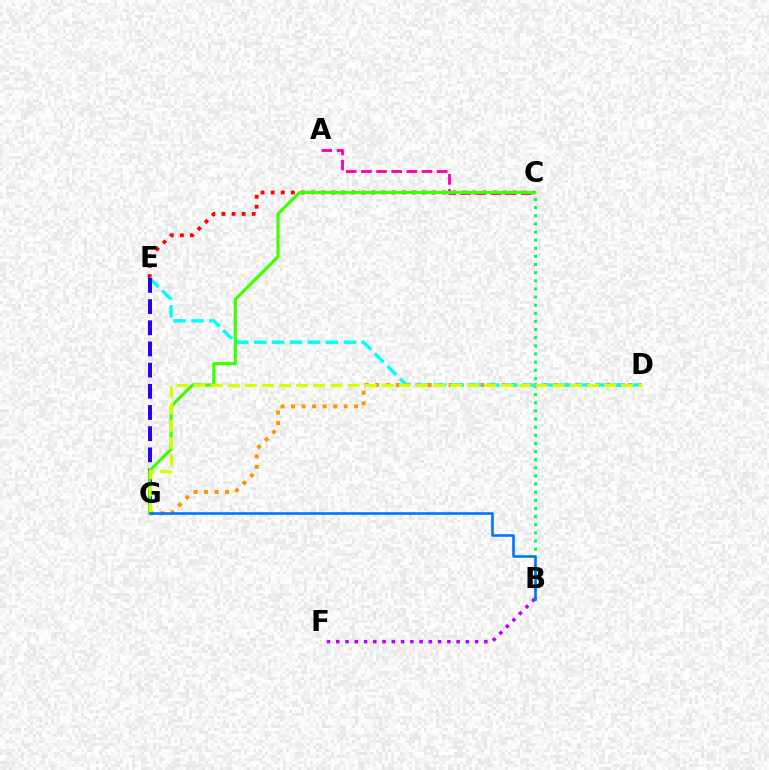{('B', 'F'): [{'color': '#b900ff', 'line_style': 'dotted', 'thickness': 2.52}], ('C', 'E'): [{'color': '#ff0000', 'line_style': 'dotted', 'thickness': 2.74}], ('B', 'C'): [{'color': '#00ff5c', 'line_style': 'dotted', 'thickness': 2.21}], ('D', 'G'): [{'color': '#ff9400', 'line_style': 'dotted', 'thickness': 2.86}, {'color': '#d1ff00', 'line_style': 'dashed', 'thickness': 2.32}], ('A', 'C'): [{'color': '#ff00ac', 'line_style': 'dashed', 'thickness': 2.06}], ('D', 'E'): [{'color': '#00fff6', 'line_style': 'dashed', 'thickness': 2.43}], ('E', 'G'): [{'color': '#2500ff', 'line_style': 'dashed', 'thickness': 2.88}], ('C', 'G'): [{'color': '#3dff00', 'line_style': 'solid', 'thickness': 2.27}], ('B', 'G'): [{'color': '#0074ff', 'line_style': 'solid', 'thickness': 1.86}]}